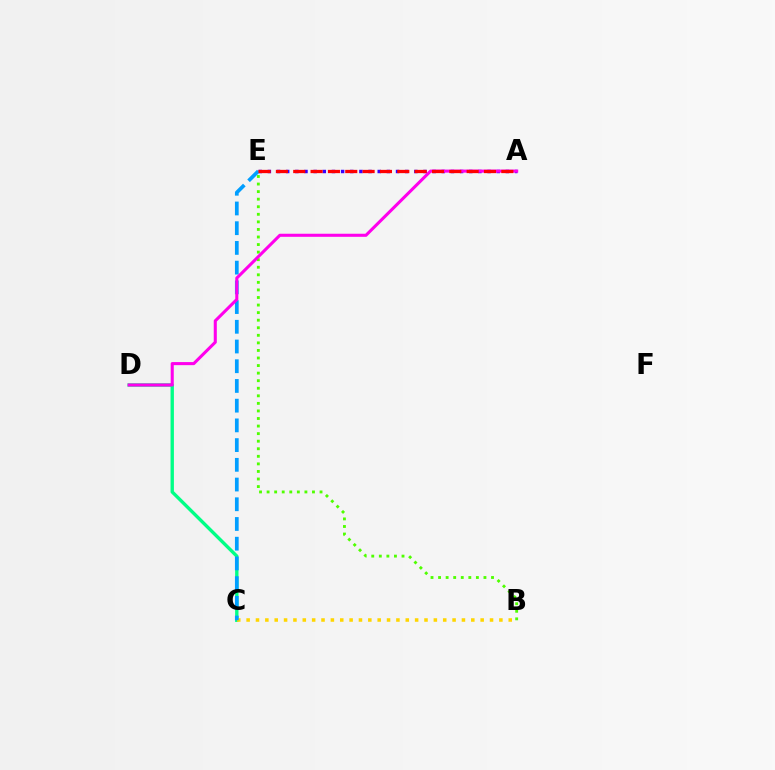{('C', 'D'): [{'color': '#00ff86', 'line_style': 'solid', 'thickness': 2.42}], ('B', 'E'): [{'color': '#4fff00', 'line_style': 'dotted', 'thickness': 2.05}], ('A', 'E'): [{'color': '#3700ff', 'line_style': 'dotted', 'thickness': 2.49}, {'color': '#ff0000', 'line_style': 'dashed', 'thickness': 2.36}], ('B', 'C'): [{'color': '#ffd500', 'line_style': 'dotted', 'thickness': 2.54}], ('C', 'E'): [{'color': '#009eff', 'line_style': 'dashed', 'thickness': 2.68}], ('A', 'D'): [{'color': '#ff00ed', 'line_style': 'solid', 'thickness': 2.21}]}